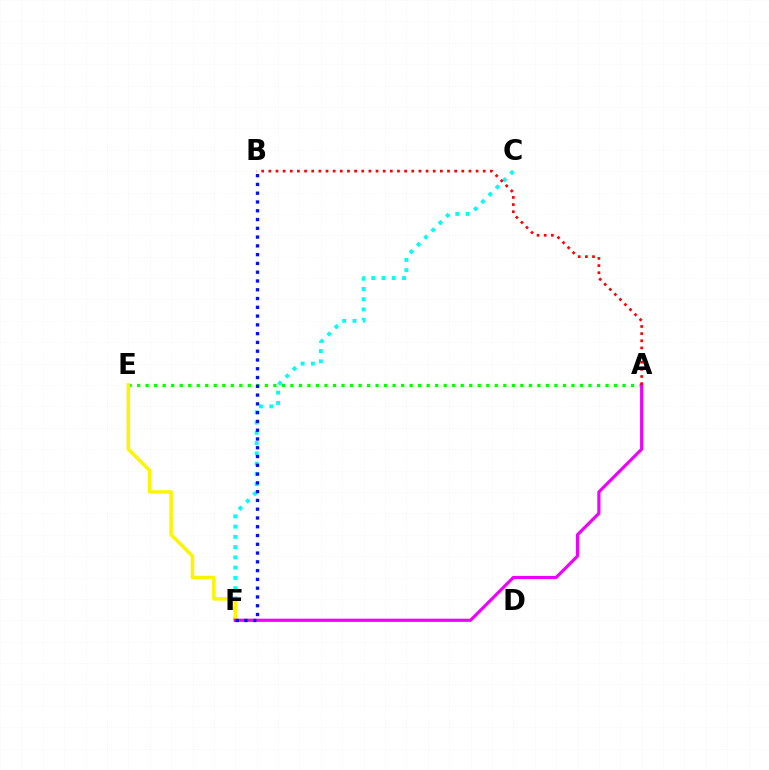{('C', 'F'): [{'color': '#00fff6', 'line_style': 'dotted', 'thickness': 2.79}], ('A', 'E'): [{'color': '#08ff00', 'line_style': 'dotted', 'thickness': 2.31}], ('E', 'F'): [{'color': '#fcf500', 'line_style': 'solid', 'thickness': 2.53}], ('A', 'F'): [{'color': '#ee00ff', 'line_style': 'solid', 'thickness': 2.28}], ('A', 'B'): [{'color': '#ff0000', 'line_style': 'dotted', 'thickness': 1.94}], ('B', 'F'): [{'color': '#0010ff', 'line_style': 'dotted', 'thickness': 2.38}]}